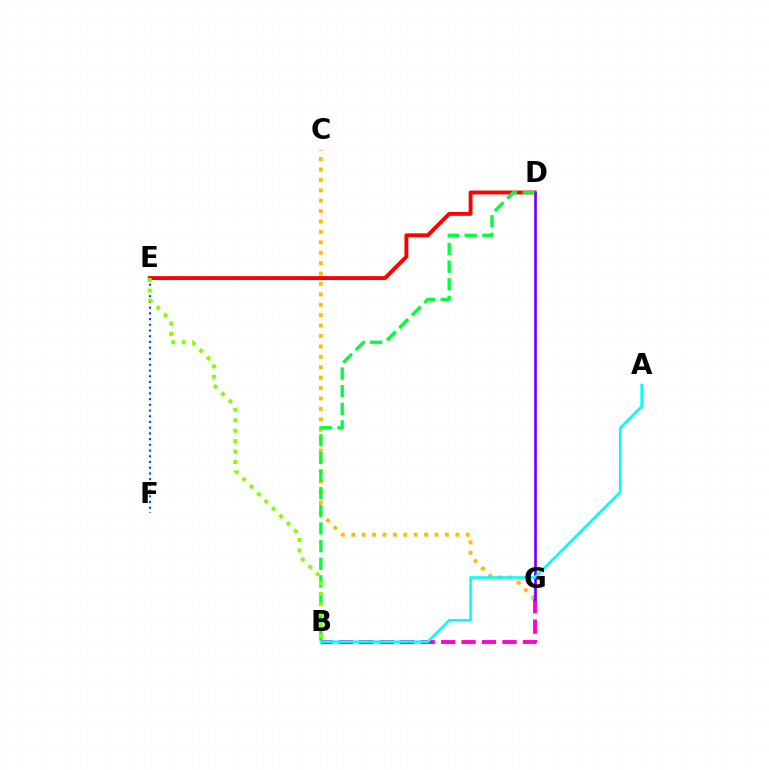{('C', 'G'): [{'color': '#ffbd00', 'line_style': 'dotted', 'thickness': 2.83}], ('B', 'G'): [{'color': '#ff00cf', 'line_style': 'dashed', 'thickness': 2.78}], ('D', 'E'): [{'color': '#ff0000', 'line_style': 'solid', 'thickness': 2.79}], ('D', 'G'): [{'color': '#7200ff', 'line_style': 'solid', 'thickness': 1.94}], ('A', 'B'): [{'color': '#00fff6', 'line_style': 'solid', 'thickness': 1.85}], ('E', 'F'): [{'color': '#004bff', 'line_style': 'dotted', 'thickness': 1.55}], ('B', 'D'): [{'color': '#00ff39', 'line_style': 'dashed', 'thickness': 2.39}], ('B', 'E'): [{'color': '#84ff00', 'line_style': 'dotted', 'thickness': 2.84}]}